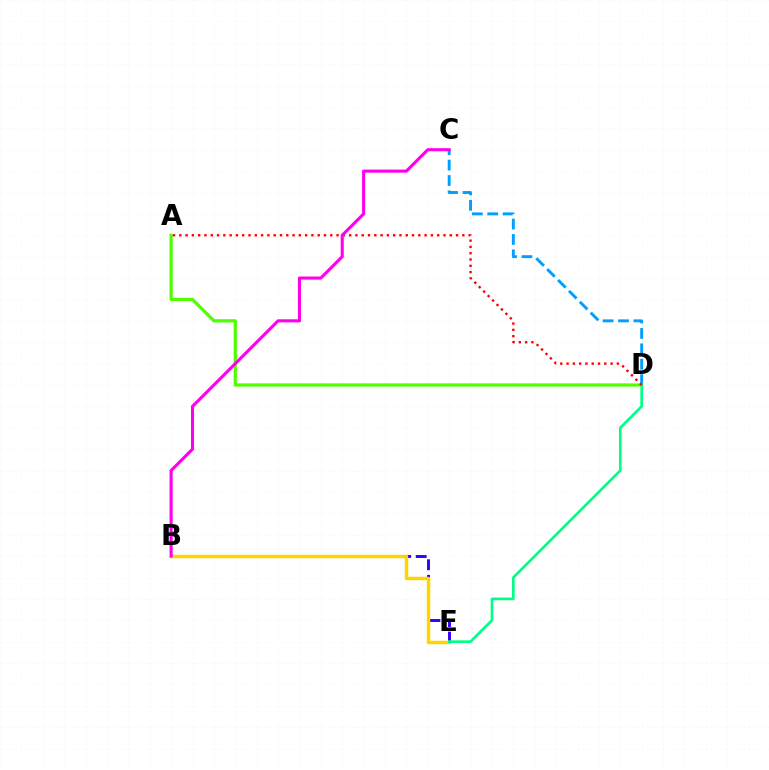{('B', 'E'): [{'color': '#3700ff', 'line_style': 'dashed', 'thickness': 2.11}, {'color': '#ffd500', 'line_style': 'solid', 'thickness': 2.49}], ('C', 'D'): [{'color': '#009eff', 'line_style': 'dashed', 'thickness': 2.09}], ('A', 'D'): [{'color': '#4fff00', 'line_style': 'solid', 'thickness': 2.32}, {'color': '#ff0000', 'line_style': 'dotted', 'thickness': 1.71}], ('D', 'E'): [{'color': '#00ff86', 'line_style': 'solid', 'thickness': 1.91}], ('B', 'C'): [{'color': '#ff00ed', 'line_style': 'solid', 'thickness': 2.23}]}